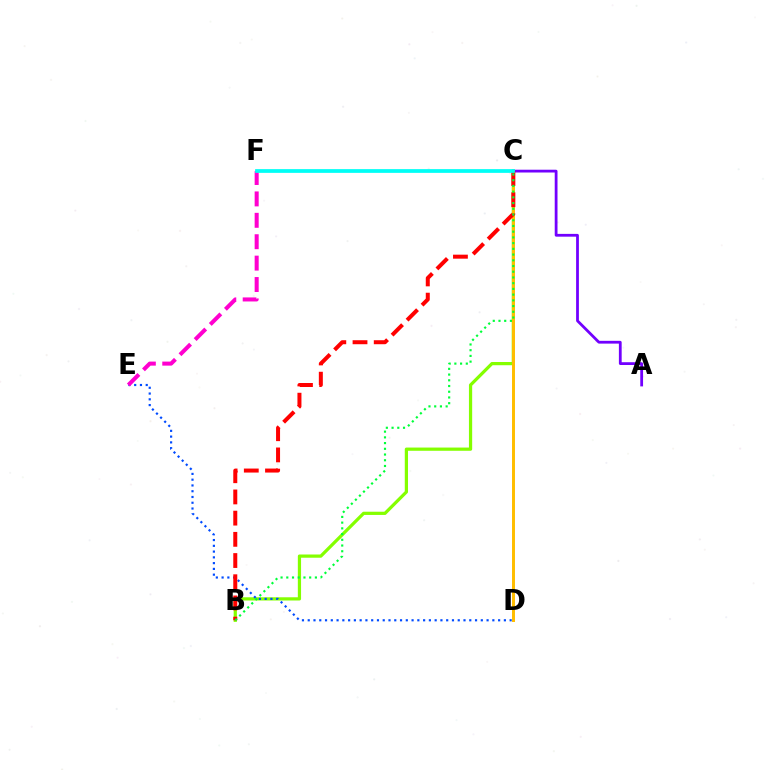{('B', 'C'): [{'color': '#84ff00', 'line_style': 'solid', 'thickness': 2.32}, {'color': '#ff0000', 'line_style': 'dashed', 'thickness': 2.88}, {'color': '#00ff39', 'line_style': 'dotted', 'thickness': 1.55}], ('D', 'E'): [{'color': '#004bff', 'line_style': 'dotted', 'thickness': 1.57}], ('A', 'C'): [{'color': '#7200ff', 'line_style': 'solid', 'thickness': 2.0}], ('E', 'F'): [{'color': '#ff00cf', 'line_style': 'dashed', 'thickness': 2.91}], ('C', 'D'): [{'color': '#ffbd00', 'line_style': 'solid', 'thickness': 2.14}], ('C', 'F'): [{'color': '#00fff6', 'line_style': 'solid', 'thickness': 2.7}]}